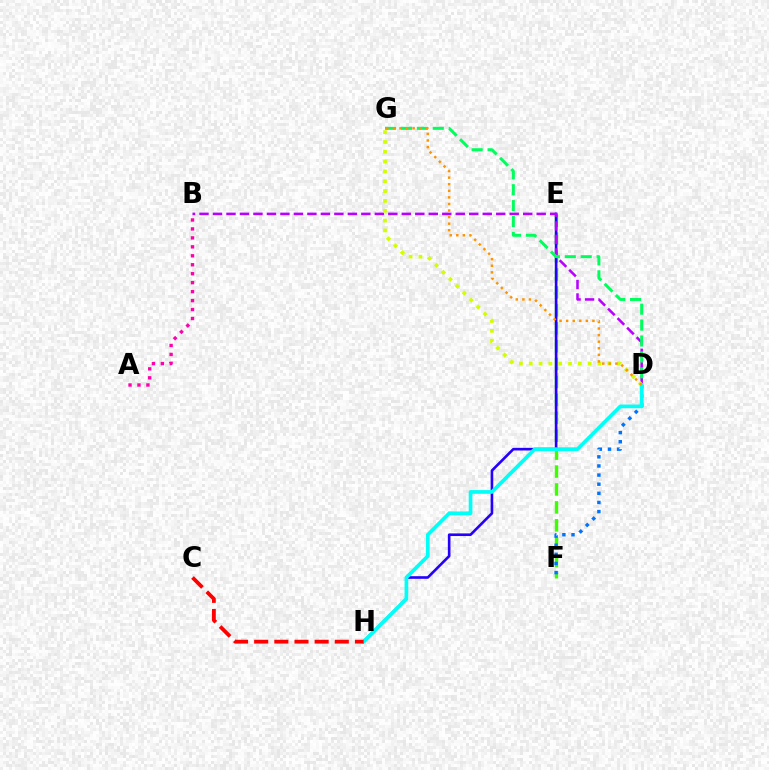{('E', 'F'): [{'color': '#3dff00', 'line_style': 'dashed', 'thickness': 2.43}], ('E', 'H'): [{'color': '#2500ff', 'line_style': 'solid', 'thickness': 1.9}], ('B', 'D'): [{'color': '#b900ff', 'line_style': 'dashed', 'thickness': 1.83}], ('D', 'F'): [{'color': '#0074ff', 'line_style': 'dotted', 'thickness': 2.48}], ('D', 'G'): [{'color': '#d1ff00', 'line_style': 'dotted', 'thickness': 2.67}, {'color': '#00ff5c', 'line_style': 'dashed', 'thickness': 2.16}, {'color': '#ff9400', 'line_style': 'dotted', 'thickness': 1.79}], ('D', 'H'): [{'color': '#00fff6', 'line_style': 'solid', 'thickness': 2.66}], ('C', 'H'): [{'color': '#ff0000', 'line_style': 'dashed', 'thickness': 2.74}], ('A', 'B'): [{'color': '#ff00ac', 'line_style': 'dotted', 'thickness': 2.43}]}